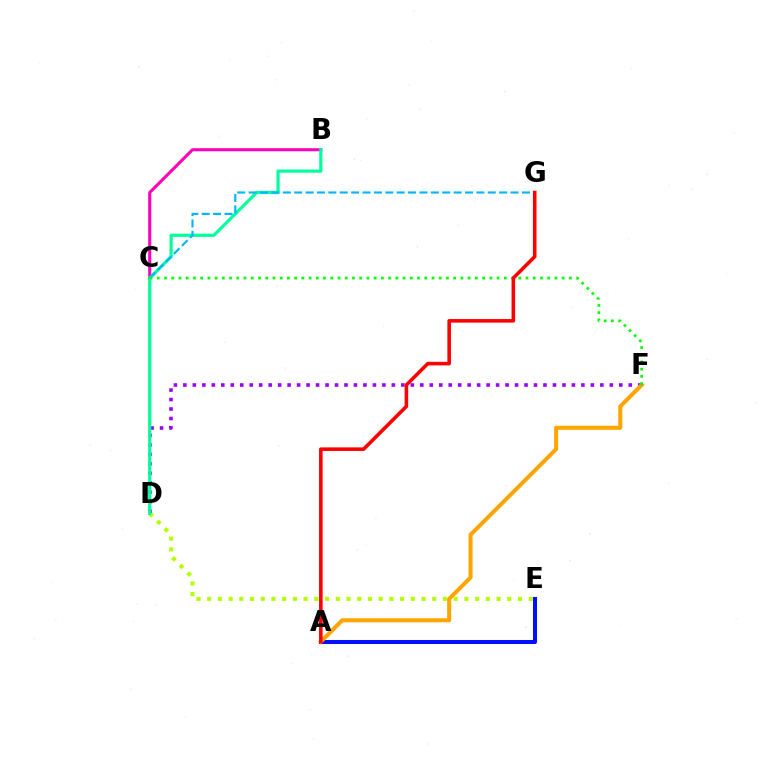{('A', 'E'): [{'color': '#0010ff', 'line_style': 'solid', 'thickness': 2.9}], ('D', 'E'): [{'color': '#b3ff00', 'line_style': 'dotted', 'thickness': 2.91}], ('B', 'C'): [{'color': '#ff00bd', 'line_style': 'solid', 'thickness': 2.2}], ('D', 'F'): [{'color': '#9b00ff', 'line_style': 'dotted', 'thickness': 2.57}], ('A', 'F'): [{'color': '#ffa500', 'line_style': 'solid', 'thickness': 2.92}], ('B', 'D'): [{'color': '#00ff9d', 'line_style': 'solid', 'thickness': 2.3}], ('C', 'G'): [{'color': '#00b5ff', 'line_style': 'dashed', 'thickness': 1.55}], ('C', 'F'): [{'color': '#08ff00', 'line_style': 'dotted', 'thickness': 1.96}], ('A', 'G'): [{'color': '#ff0000', 'line_style': 'solid', 'thickness': 2.57}]}